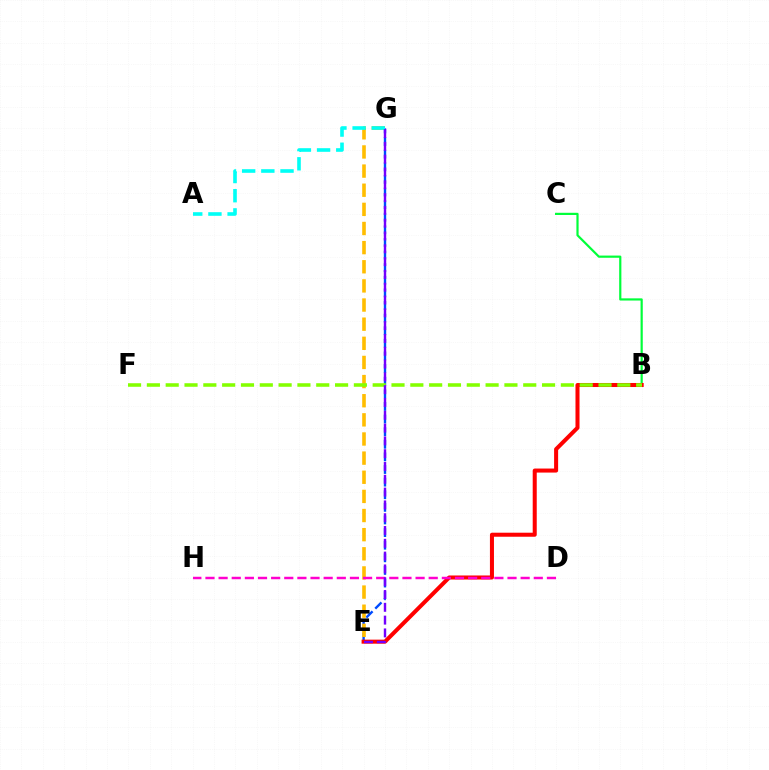{('B', 'C'): [{'color': '#00ff39', 'line_style': 'solid', 'thickness': 1.58}], ('E', 'G'): [{'color': '#004bff', 'line_style': 'dashed', 'thickness': 1.71}, {'color': '#ffbd00', 'line_style': 'dashed', 'thickness': 2.6}, {'color': '#7200ff', 'line_style': 'dashed', 'thickness': 1.74}], ('B', 'E'): [{'color': '#ff0000', 'line_style': 'solid', 'thickness': 2.9}], ('B', 'F'): [{'color': '#84ff00', 'line_style': 'dashed', 'thickness': 2.56}], ('D', 'H'): [{'color': '#ff00cf', 'line_style': 'dashed', 'thickness': 1.78}], ('A', 'G'): [{'color': '#00fff6', 'line_style': 'dashed', 'thickness': 2.61}]}